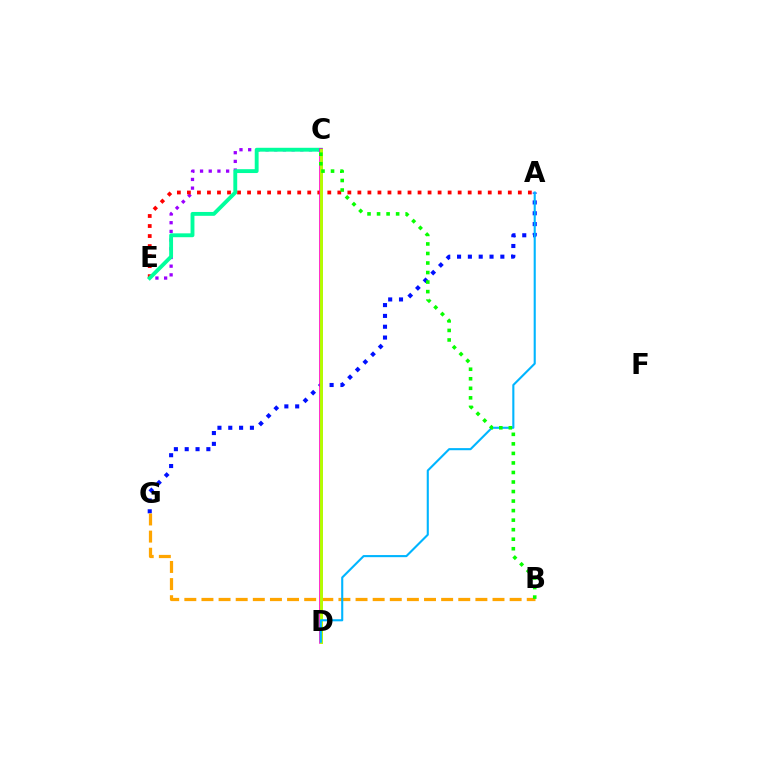{('C', 'E'): [{'color': '#9b00ff', 'line_style': 'dotted', 'thickness': 2.36}, {'color': '#00ff9d', 'line_style': 'solid', 'thickness': 2.78}], ('A', 'G'): [{'color': '#0010ff', 'line_style': 'dotted', 'thickness': 2.94}], ('A', 'E'): [{'color': '#ff0000', 'line_style': 'dotted', 'thickness': 2.72}], ('B', 'G'): [{'color': '#ffa500', 'line_style': 'dashed', 'thickness': 2.33}], ('C', 'D'): [{'color': '#ff00bd', 'line_style': 'solid', 'thickness': 2.59}, {'color': '#b3ff00', 'line_style': 'solid', 'thickness': 2.11}], ('A', 'D'): [{'color': '#00b5ff', 'line_style': 'solid', 'thickness': 1.51}], ('B', 'C'): [{'color': '#08ff00', 'line_style': 'dotted', 'thickness': 2.59}]}